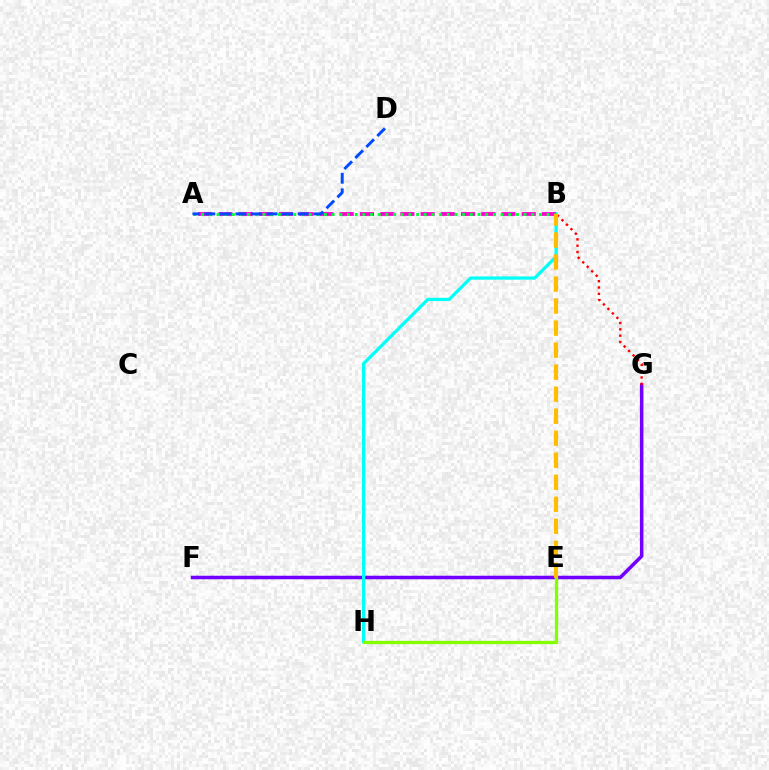{('F', 'G'): [{'color': '#7200ff', 'line_style': 'solid', 'thickness': 2.54}], ('B', 'G'): [{'color': '#ff0000', 'line_style': 'dotted', 'thickness': 1.72}], ('B', 'H'): [{'color': '#00fff6', 'line_style': 'solid', 'thickness': 2.33}], ('A', 'B'): [{'color': '#ff00cf', 'line_style': 'dashed', 'thickness': 2.75}, {'color': '#00ff39', 'line_style': 'dotted', 'thickness': 2.09}], ('E', 'H'): [{'color': '#84ff00', 'line_style': 'solid', 'thickness': 2.37}], ('A', 'D'): [{'color': '#004bff', 'line_style': 'dashed', 'thickness': 2.11}], ('B', 'E'): [{'color': '#ffbd00', 'line_style': 'dashed', 'thickness': 2.99}]}